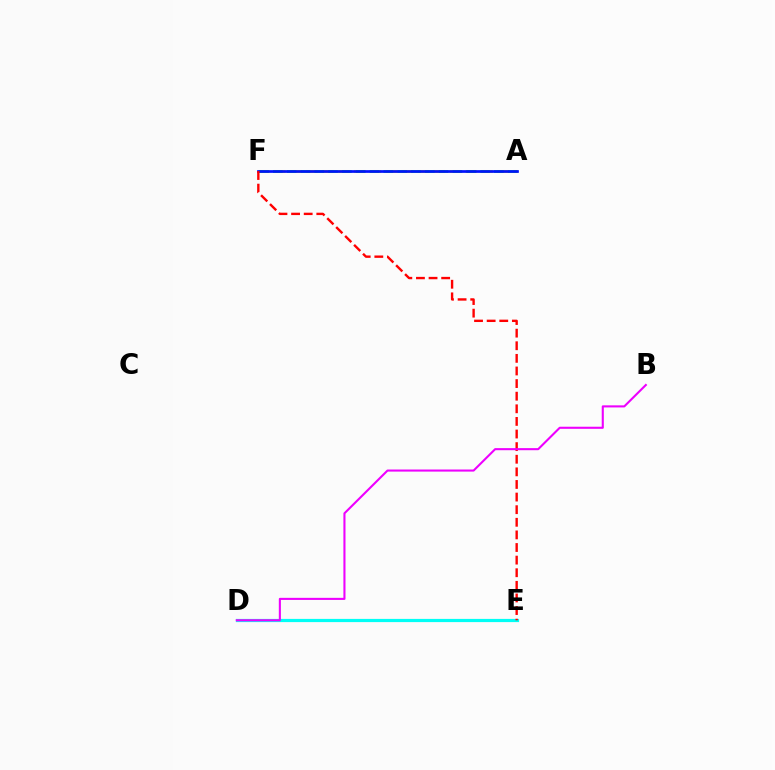{('A', 'F'): [{'color': '#fcf500', 'line_style': 'dashed', 'thickness': 2.16}, {'color': '#08ff00', 'line_style': 'dashed', 'thickness': 1.88}, {'color': '#0010ff', 'line_style': 'solid', 'thickness': 1.95}], ('D', 'E'): [{'color': '#00fff6', 'line_style': 'solid', 'thickness': 2.31}], ('E', 'F'): [{'color': '#ff0000', 'line_style': 'dashed', 'thickness': 1.71}], ('B', 'D'): [{'color': '#ee00ff', 'line_style': 'solid', 'thickness': 1.51}]}